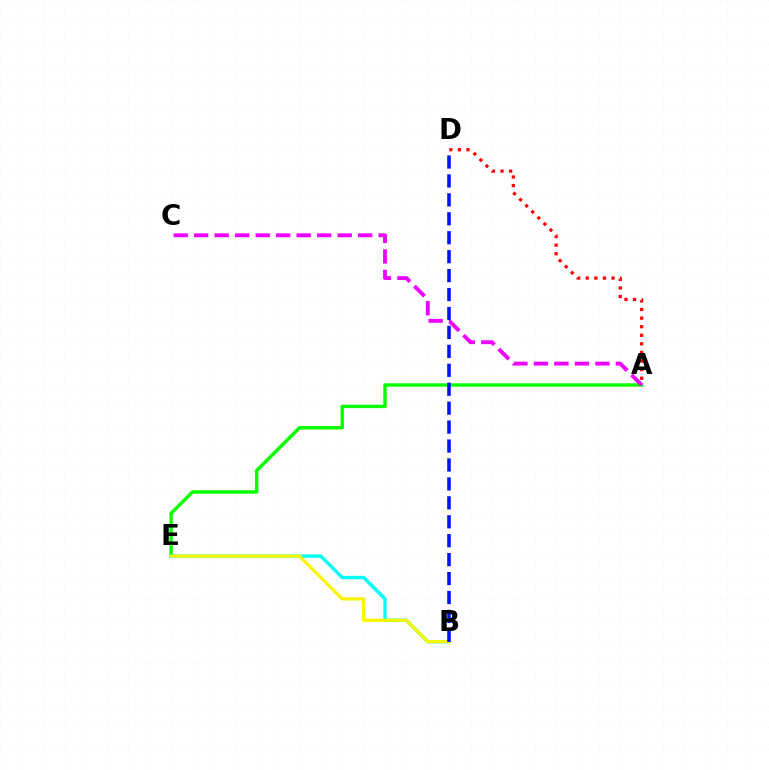{('A', 'E'): [{'color': '#08ff00', 'line_style': 'solid', 'thickness': 2.46}], ('A', 'D'): [{'color': '#ff0000', 'line_style': 'dotted', 'thickness': 2.33}], ('B', 'E'): [{'color': '#00fff6', 'line_style': 'solid', 'thickness': 2.46}, {'color': '#fcf500', 'line_style': 'solid', 'thickness': 2.33}], ('A', 'C'): [{'color': '#ee00ff', 'line_style': 'dashed', 'thickness': 2.78}], ('B', 'D'): [{'color': '#0010ff', 'line_style': 'dashed', 'thickness': 2.57}]}